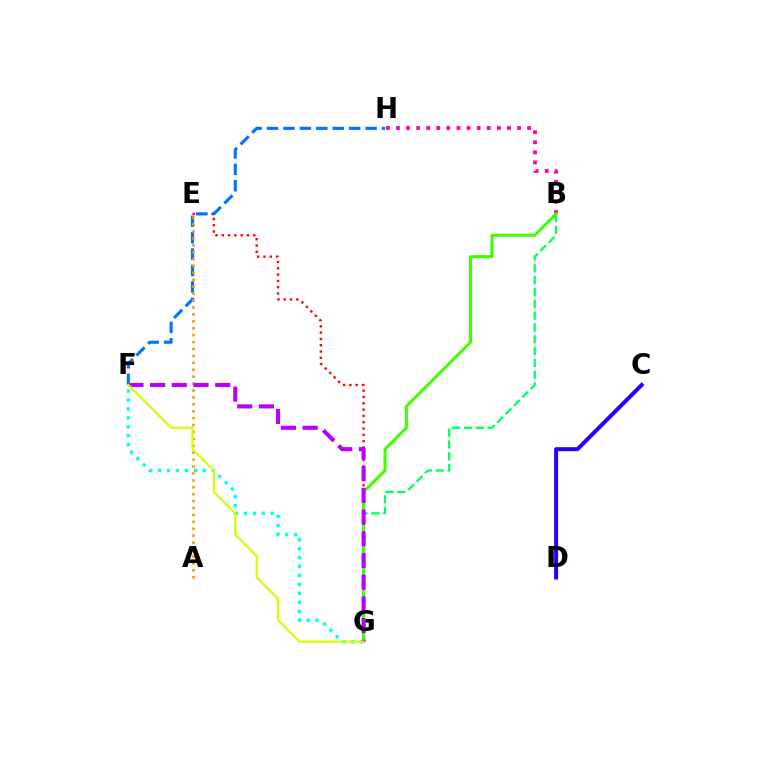{('B', 'H'): [{'color': '#ff00ac', 'line_style': 'dotted', 'thickness': 2.74}], ('F', 'G'): [{'color': '#00fff6', 'line_style': 'dotted', 'thickness': 2.43}, {'color': '#b900ff', 'line_style': 'dashed', 'thickness': 2.95}, {'color': '#d1ff00', 'line_style': 'solid', 'thickness': 1.56}], ('E', 'G'): [{'color': '#ff0000', 'line_style': 'dotted', 'thickness': 1.71}], ('B', 'G'): [{'color': '#00ff5c', 'line_style': 'dashed', 'thickness': 1.61}, {'color': '#3dff00', 'line_style': 'solid', 'thickness': 2.17}], ('F', 'H'): [{'color': '#0074ff', 'line_style': 'dashed', 'thickness': 2.23}], ('A', 'E'): [{'color': '#ff9400', 'line_style': 'dotted', 'thickness': 1.88}], ('C', 'D'): [{'color': '#2500ff', 'line_style': 'solid', 'thickness': 2.86}]}